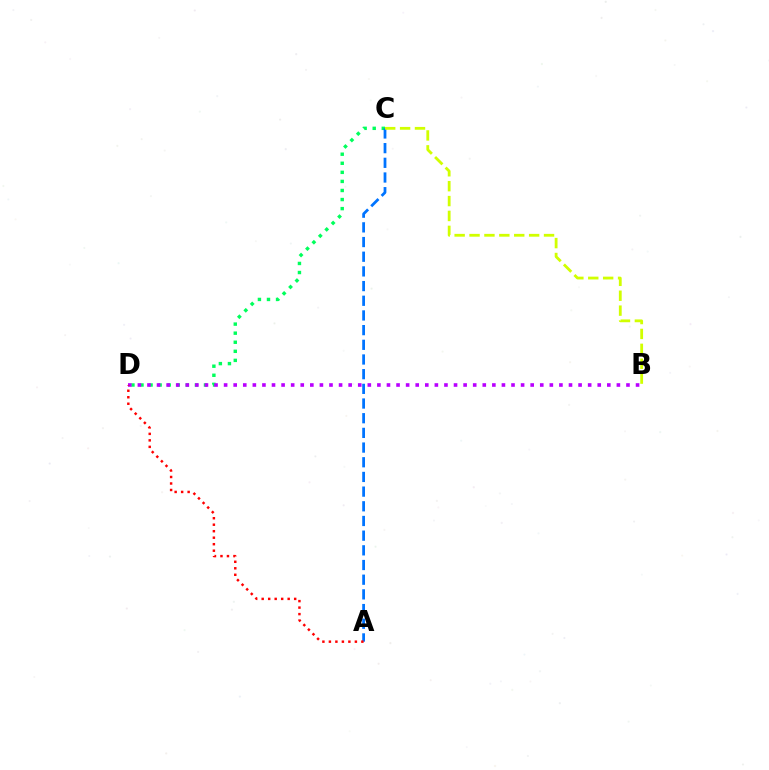{('C', 'D'): [{'color': '#00ff5c', 'line_style': 'dotted', 'thickness': 2.46}], ('B', 'D'): [{'color': '#b900ff', 'line_style': 'dotted', 'thickness': 2.6}], ('A', 'C'): [{'color': '#0074ff', 'line_style': 'dashed', 'thickness': 1.99}], ('B', 'C'): [{'color': '#d1ff00', 'line_style': 'dashed', 'thickness': 2.02}], ('A', 'D'): [{'color': '#ff0000', 'line_style': 'dotted', 'thickness': 1.77}]}